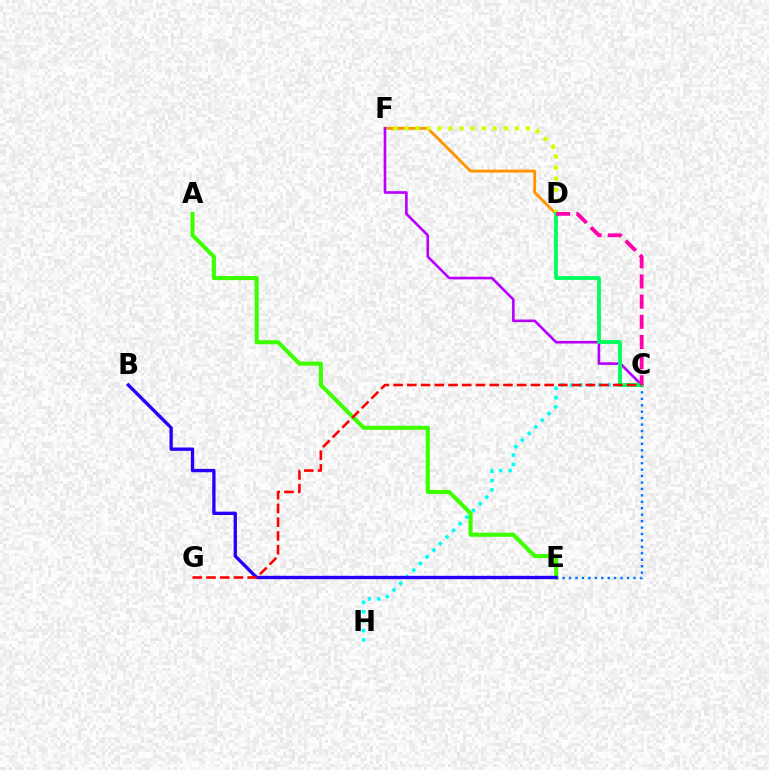{('D', 'F'): [{'color': '#ff9400', 'line_style': 'solid', 'thickness': 2.08}, {'color': '#d1ff00', 'line_style': 'dotted', 'thickness': 3.0}], ('C', 'E'): [{'color': '#0074ff', 'line_style': 'dotted', 'thickness': 1.75}], ('A', 'E'): [{'color': '#3dff00', 'line_style': 'solid', 'thickness': 2.94}], ('C', 'H'): [{'color': '#00fff6', 'line_style': 'dotted', 'thickness': 2.55}], ('C', 'F'): [{'color': '#b900ff', 'line_style': 'solid', 'thickness': 1.89}], ('C', 'D'): [{'color': '#00ff5c', 'line_style': 'solid', 'thickness': 2.75}, {'color': '#ff00ac', 'line_style': 'dashed', 'thickness': 2.74}], ('B', 'E'): [{'color': '#2500ff', 'line_style': 'solid', 'thickness': 2.41}], ('C', 'G'): [{'color': '#ff0000', 'line_style': 'dashed', 'thickness': 1.86}]}